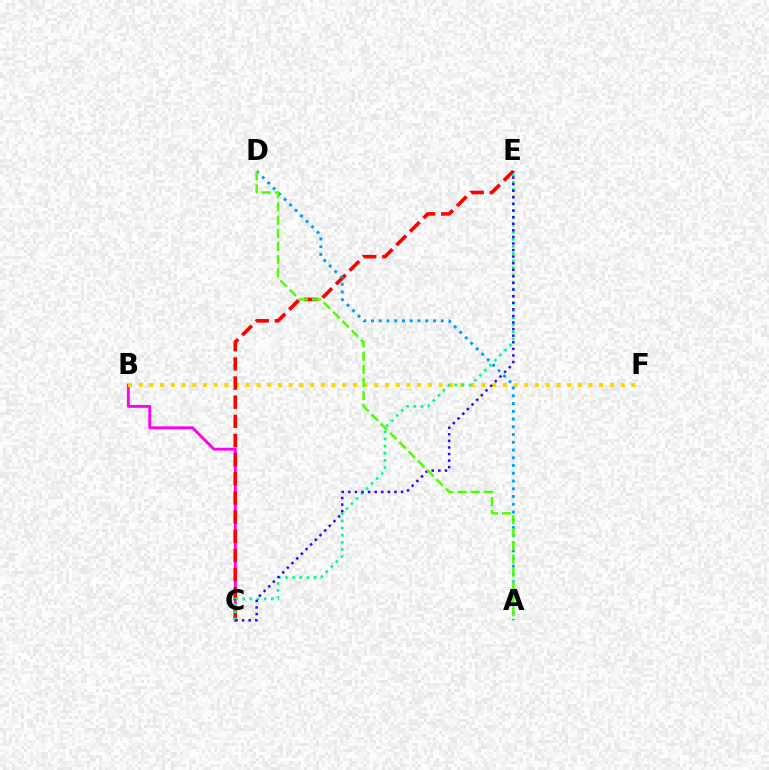{('B', 'C'): [{'color': '#ff00ed', 'line_style': 'solid', 'thickness': 2.06}], ('B', 'F'): [{'color': '#ffd500', 'line_style': 'dotted', 'thickness': 2.91}], ('C', 'E'): [{'color': '#ff0000', 'line_style': 'dashed', 'thickness': 2.6}, {'color': '#00ff86', 'line_style': 'dotted', 'thickness': 1.94}, {'color': '#3700ff', 'line_style': 'dotted', 'thickness': 1.79}], ('A', 'D'): [{'color': '#009eff', 'line_style': 'dotted', 'thickness': 2.11}, {'color': '#4fff00', 'line_style': 'dashed', 'thickness': 1.79}]}